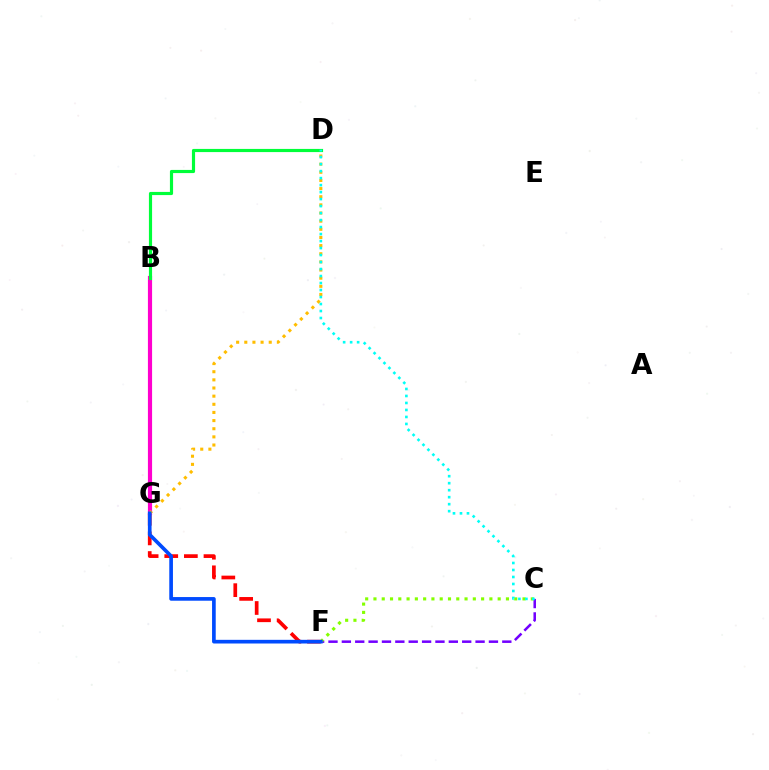{('F', 'G'): [{'color': '#ff0000', 'line_style': 'dashed', 'thickness': 2.66}, {'color': '#004bff', 'line_style': 'solid', 'thickness': 2.64}], ('C', 'F'): [{'color': '#7200ff', 'line_style': 'dashed', 'thickness': 1.82}, {'color': '#84ff00', 'line_style': 'dotted', 'thickness': 2.25}], ('B', 'G'): [{'color': '#ff00cf', 'line_style': 'solid', 'thickness': 3.0}], ('D', 'G'): [{'color': '#ffbd00', 'line_style': 'dotted', 'thickness': 2.21}], ('B', 'D'): [{'color': '#00ff39', 'line_style': 'solid', 'thickness': 2.28}], ('C', 'D'): [{'color': '#00fff6', 'line_style': 'dotted', 'thickness': 1.9}]}